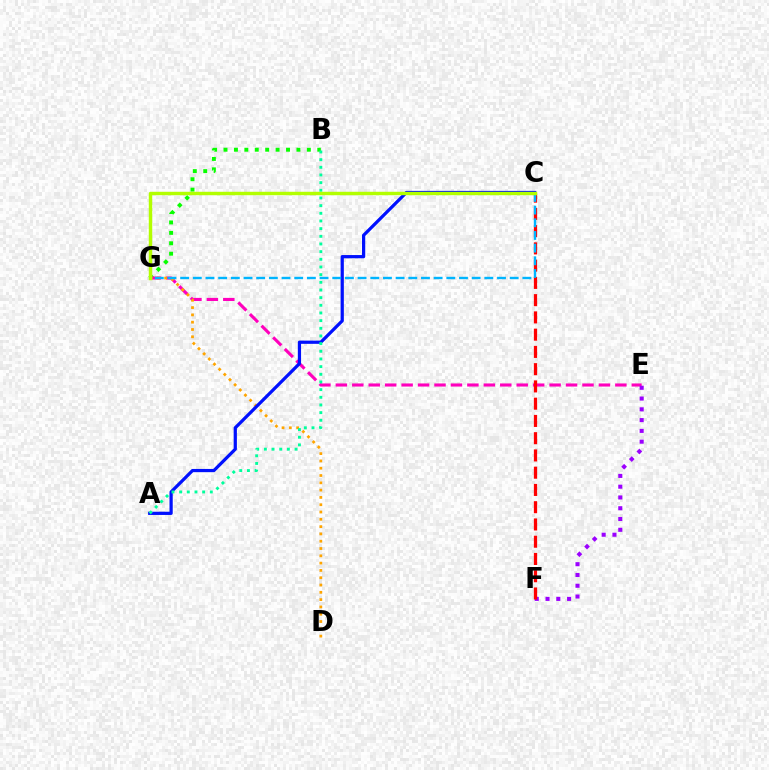{('B', 'G'): [{'color': '#08ff00', 'line_style': 'dotted', 'thickness': 2.83}], ('E', 'G'): [{'color': '#ff00bd', 'line_style': 'dashed', 'thickness': 2.23}], ('D', 'G'): [{'color': '#ffa500', 'line_style': 'dotted', 'thickness': 1.98}], ('A', 'C'): [{'color': '#0010ff', 'line_style': 'solid', 'thickness': 2.32}], ('E', 'F'): [{'color': '#9b00ff', 'line_style': 'dotted', 'thickness': 2.93}], ('C', 'F'): [{'color': '#ff0000', 'line_style': 'dashed', 'thickness': 2.34}], ('A', 'B'): [{'color': '#00ff9d', 'line_style': 'dotted', 'thickness': 2.08}], ('C', 'G'): [{'color': '#00b5ff', 'line_style': 'dashed', 'thickness': 1.72}, {'color': '#b3ff00', 'line_style': 'solid', 'thickness': 2.48}]}